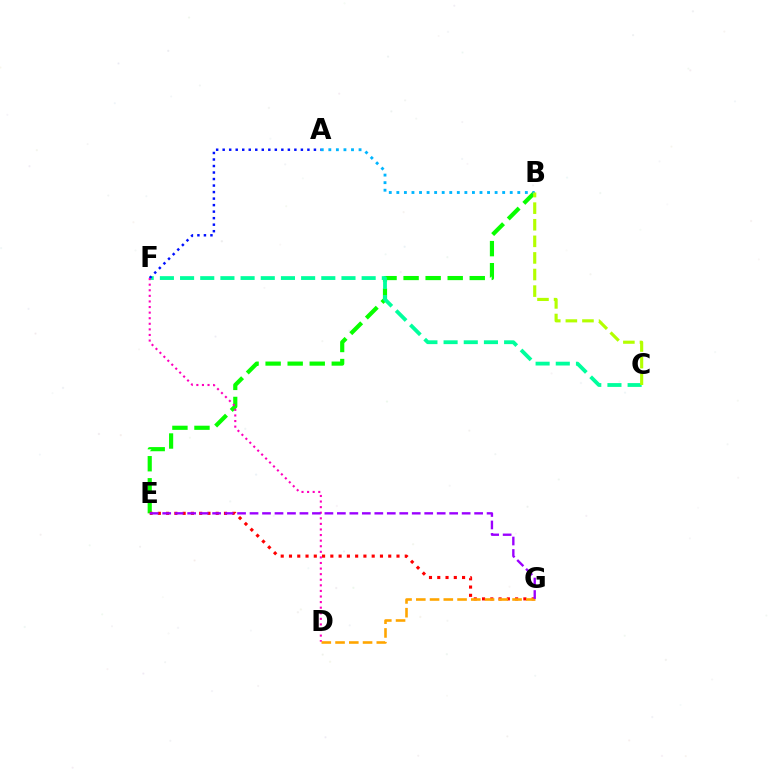{('B', 'E'): [{'color': '#08ff00', 'line_style': 'dashed', 'thickness': 3.0}], ('A', 'B'): [{'color': '#00b5ff', 'line_style': 'dotted', 'thickness': 2.05}], ('C', 'F'): [{'color': '#00ff9d', 'line_style': 'dashed', 'thickness': 2.74}], ('B', 'C'): [{'color': '#b3ff00', 'line_style': 'dashed', 'thickness': 2.25}], ('E', 'G'): [{'color': '#ff0000', 'line_style': 'dotted', 'thickness': 2.25}, {'color': '#9b00ff', 'line_style': 'dashed', 'thickness': 1.7}], ('A', 'F'): [{'color': '#0010ff', 'line_style': 'dotted', 'thickness': 1.77}], ('D', 'G'): [{'color': '#ffa500', 'line_style': 'dashed', 'thickness': 1.87}], ('D', 'F'): [{'color': '#ff00bd', 'line_style': 'dotted', 'thickness': 1.52}]}